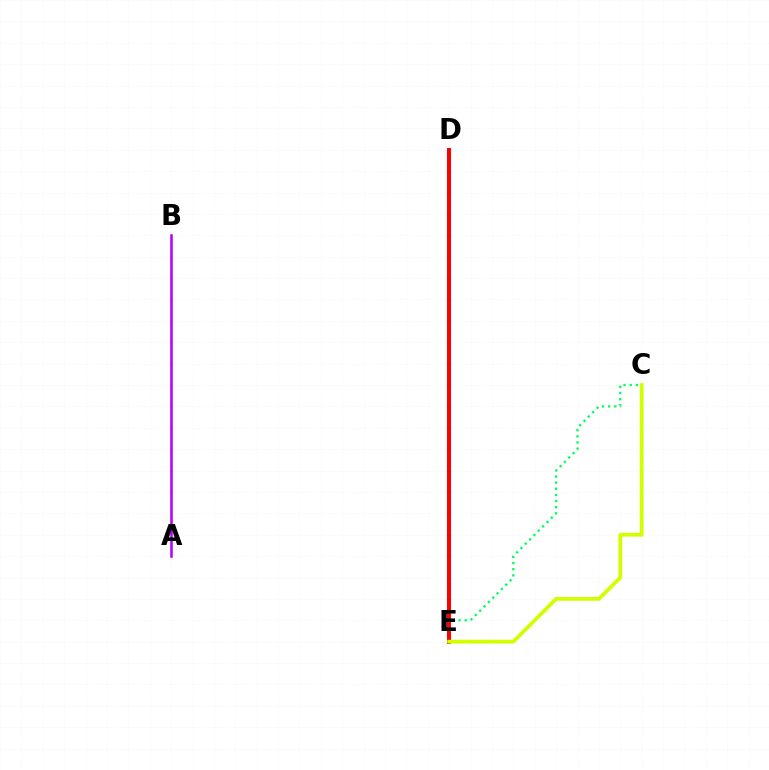{('A', 'B'): [{'color': '#b900ff', 'line_style': 'solid', 'thickness': 1.85}], ('C', 'E'): [{'color': '#00ff5c', 'line_style': 'dotted', 'thickness': 1.67}, {'color': '#d1ff00', 'line_style': 'solid', 'thickness': 2.71}], ('D', 'E'): [{'color': '#0074ff', 'line_style': 'dotted', 'thickness': 2.77}, {'color': '#ff0000', 'line_style': 'solid', 'thickness': 2.88}]}